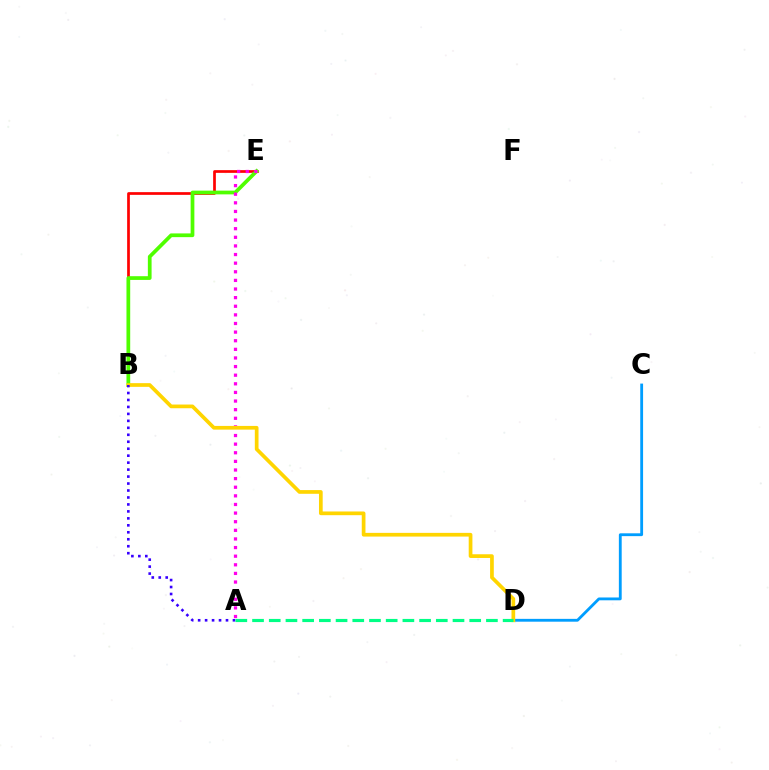{('B', 'E'): [{'color': '#ff0000', 'line_style': 'solid', 'thickness': 1.95}, {'color': '#4fff00', 'line_style': 'solid', 'thickness': 2.69}], ('C', 'D'): [{'color': '#009eff', 'line_style': 'solid', 'thickness': 2.04}], ('A', 'E'): [{'color': '#ff00ed', 'line_style': 'dotted', 'thickness': 2.34}], ('B', 'D'): [{'color': '#ffd500', 'line_style': 'solid', 'thickness': 2.67}], ('A', 'B'): [{'color': '#3700ff', 'line_style': 'dotted', 'thickness': 1.89}], ('A', 'D'): [{'color': '#00ff86', 'line_style': 'dashed', 'thickness': 2.27}]}